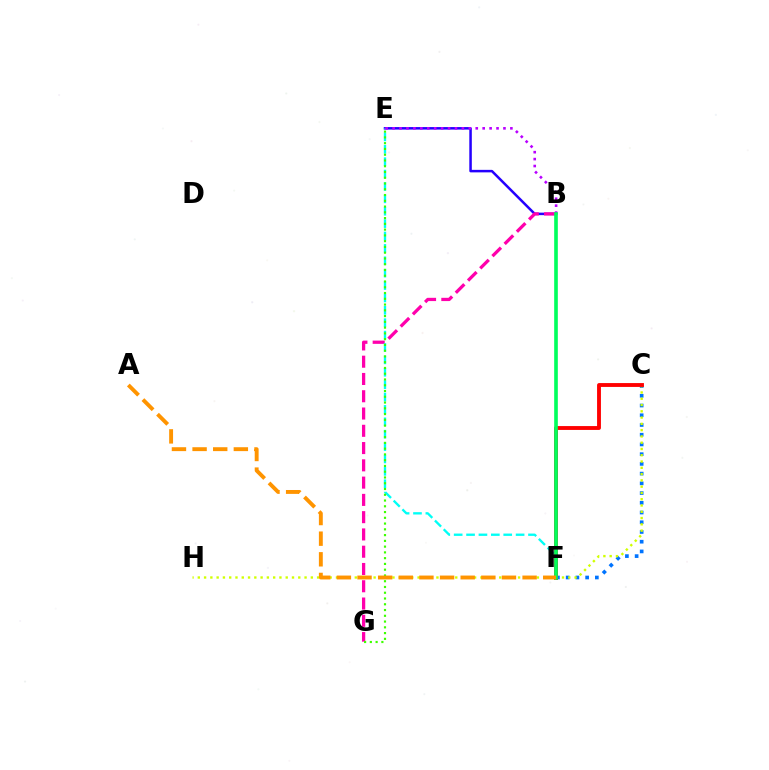{('C', 'F'): [{'color': '#0074ff', 'line_style': 'dotted', 'thickness': 2.64}, {'color': '#ff0000', 'line_style': 'solid', 'thickness': 2.78}], ('C', 'H'): [{'color': '#d1ff00', 'line_style': 'dotted', 'thickness': 1.71}], ('B', 'E'): [{'color': '#2500ff', 'line_style': 'solid', 'thickness': 1.81}, {'color': '#b900ff', 'line_style': 'dotted', 'thickness': 1.88}], ('B', 'G'): [{'color': '#ff00ac', 'line_style': 'dashed', 'thickness': 2.35}], ('E', 'F'): [{'color': '#00fff6', 'line_style': 'dashed', 'thickness': 1.68}], ('E', 'G'): [{'color': '#3dff00', 'line_style': 'dotted', 'thickness': 1.57}], ('B', 'F'): [{'color': '#00ff5c', 'line_style': 'solid', 'thickness': 2.62}], ('A', 'F'): [{'color': '#ff9400', 'line_style': 'dashed', 'thickness': 2.8}]}